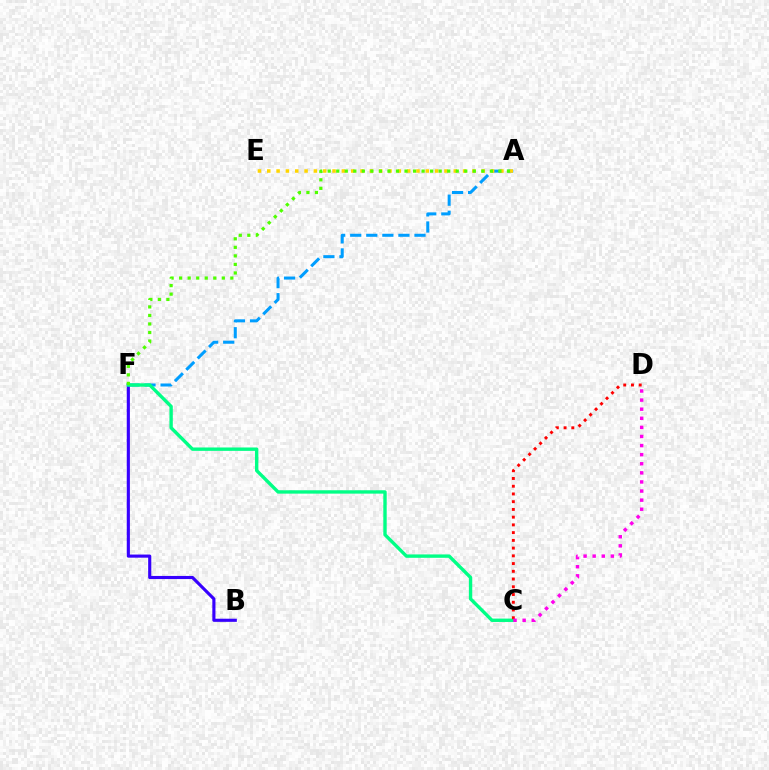{('B', 'F'): [{'color': '#3700ff', 'line_style': 'solid', 'thickness': 2.25}], ('A', 'F'): [{'color': '#009eff', 'line_style': 'dashed', 'thickness': 2.18}, {'color': '#4fff00', 'line_style': 'dotted', 'thickness': 2.32}], ('C', 'F'): [{'color': '#00ff86', 'line_style': 'solid', 'thickness': 2.43}], ('A', 'E'): [{'color': '#ffd500', 'line_style': 'dotted', 'thickness': 2.53}], ('C', 'D'): [{'color': '#ff0000', 'line_style': 'dotted', 'thickness': 2.1}, {'color': '#ff00ed', 'line_style': 'dotted', 'thickness': 2.47}]}